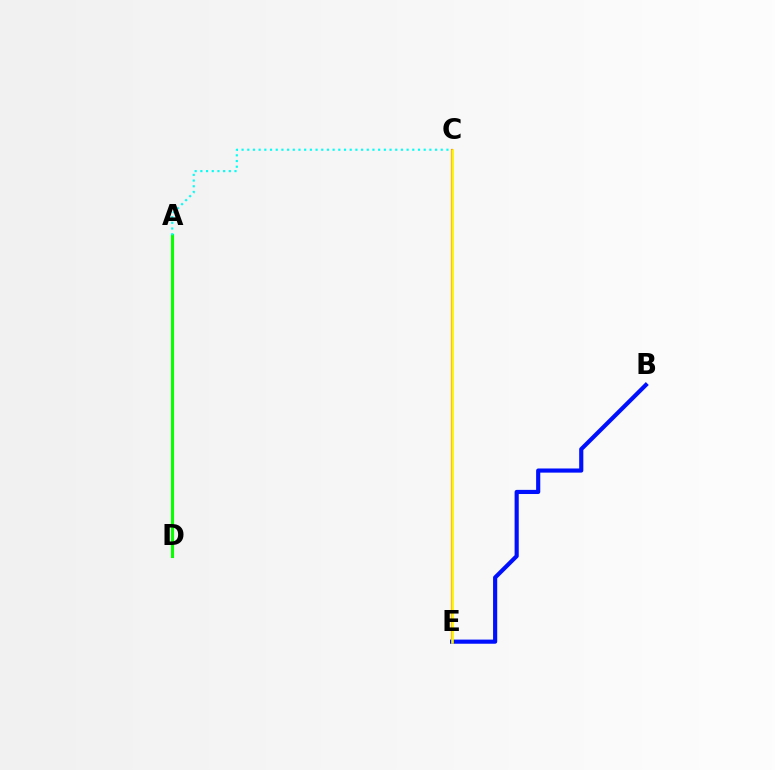{('A', 'D'): [{'color': '#ee00ff', 'line_style': 'dashed', 'thickness': 1.9}, {'color': '#08ff00', 'line_style': 'solid', 'thickness': 2.24}], ('C', 'E'): [{'color': '#ff0000', 'line_style': 'solid', 'thickness': 1.53}, {'color': '#fcf500', 'line_style': 'solid', 'thickness': 1.88}], ('B', 'E'): [{'color': '#0010ff', 'line_style': 'solid', 'thickness': 2.99}], ('A', 'C'): [{'color': '#00fff6', 'line_style': 'dotted', 'thickness': 1.55}]}